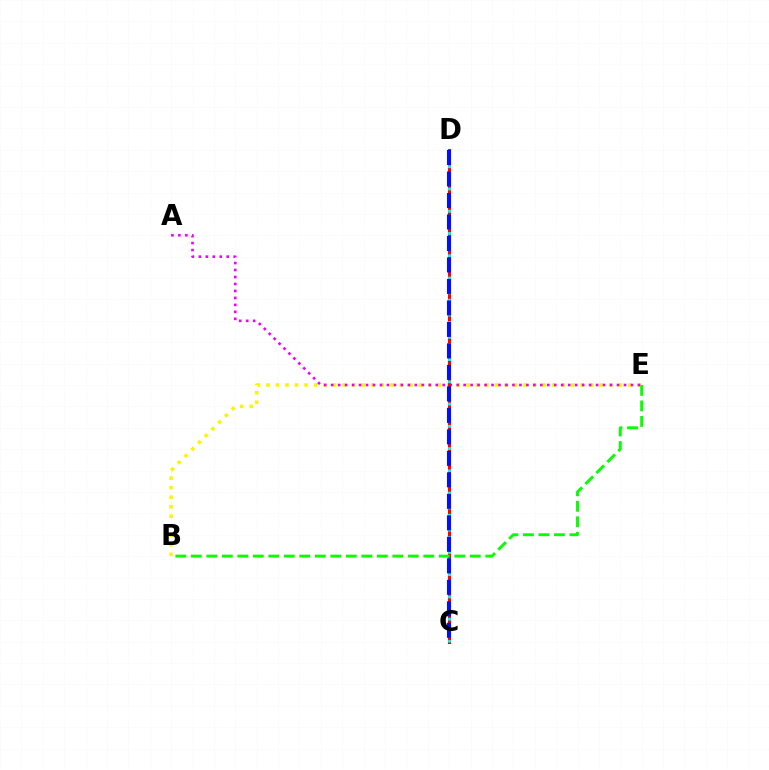{('B', 'E'): [{'color': '#fcf500', 'line_style': 'dotted', 'thickness': 2.59}, {'color': '#08ff00', 'line_style': 'dashed', 'thickness': 2.11}], ('A', 'E'): [{'color': '#ee00ff', 'line_style': 'dotted', 'thickness': 1.89}], ('C', 'D'): [{'color': '#ff0000', 'line_style': 'solid', 'thickness': 2.23}, {'color': '#00fff6', 'line_style': 'dotted', 'thickness': 2.02}, {'color': '#0010ff', 'line_style': 'dashed', 'thickness': 2.92}]}